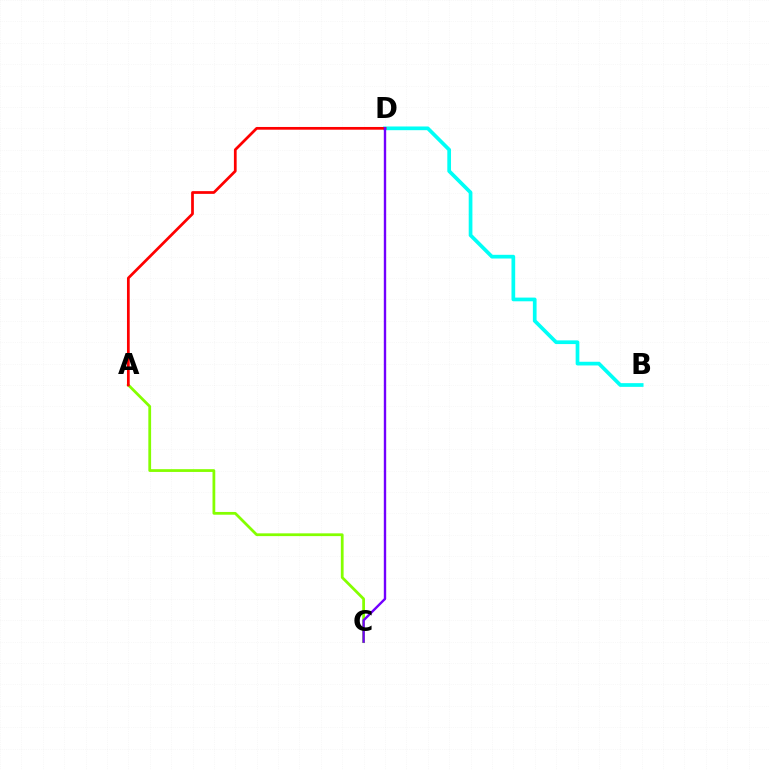{('B', 'D'): [{'color': '#00fff6', 'line_style': 'solid', 'thickness': 2.67}], ('A', 'C'): [{'color': '#84ff00', 'line_style': 'solid', 'thickness': 1.99}], ('A', 'D'): [{'color': '#ff0000', 'line_style': 'solid', 'thickness': 1.97}], ('C', 'D'): [{'color': '#7200ff', 'line_style': 'solid', 'thickness': 1.72}]}